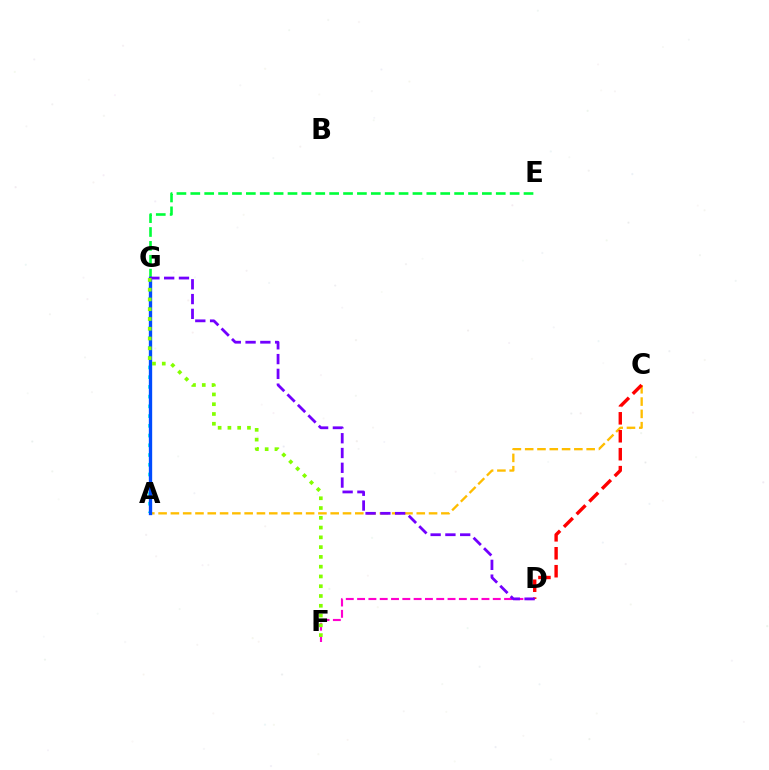{('D', 'F'): [{'color': '#ff00cf', 'line_style': 'dashed', 'thickness': 1.54}], ('A', 'G'): [{'color': '#00fff6', 'line_style': 'dotted', 'thickness': 2.64}, {'color': '#004bff', 'line_style': 'solid', 'thickness': 2.4}], ('E', 'G'): [{'color': '#00ff39', 'line_style': 'dashed', 'thickness': 1.89}], ('A', 'C'): [{'color': '#ffbd00', 'line_style': 'dashed', 'thickness': 1.67}], ('C', 'D'): [{'color': '#ff0000', 'line_style': 'dashed', 'thickness': 2.44}], ('D', 'G'): [{'color': '#7200ff', 'line_style': 'dashed', 'thickness': 2.01}], ('F', 'G'): [{'color': '#84ff00', 'line_style': 'dotted', 'thickness': 2.66}]}